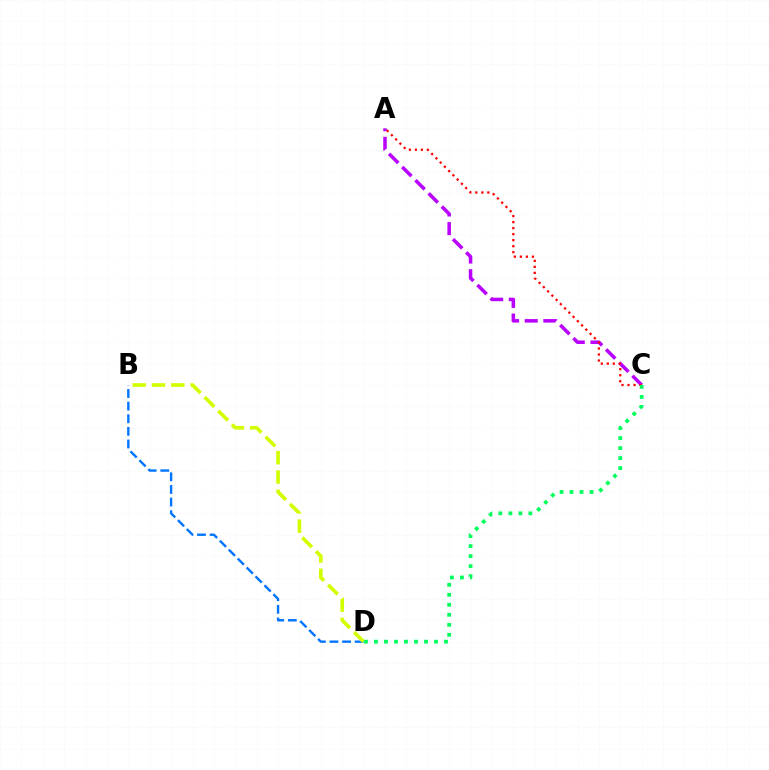{('A', 'C'): [{'color': '#b900ff', 'line_style': 'dashed', 'thickness': 2.53}, {'color': '#ff0000', 'line_style': 'dotted', 'thickness': 1.63}], ('B', 'D'): [{'color': '#0074ff', 'line_style': 'dashed', 'thickness': 1.71}, {'color': '#d1ff00', 'line_style': 'dashed', 'thickness': 2.63}], ('C', 'D'): [{'color': '#00ff5c', 'line_style': 'dotted', 'thickness': 2.72}]}